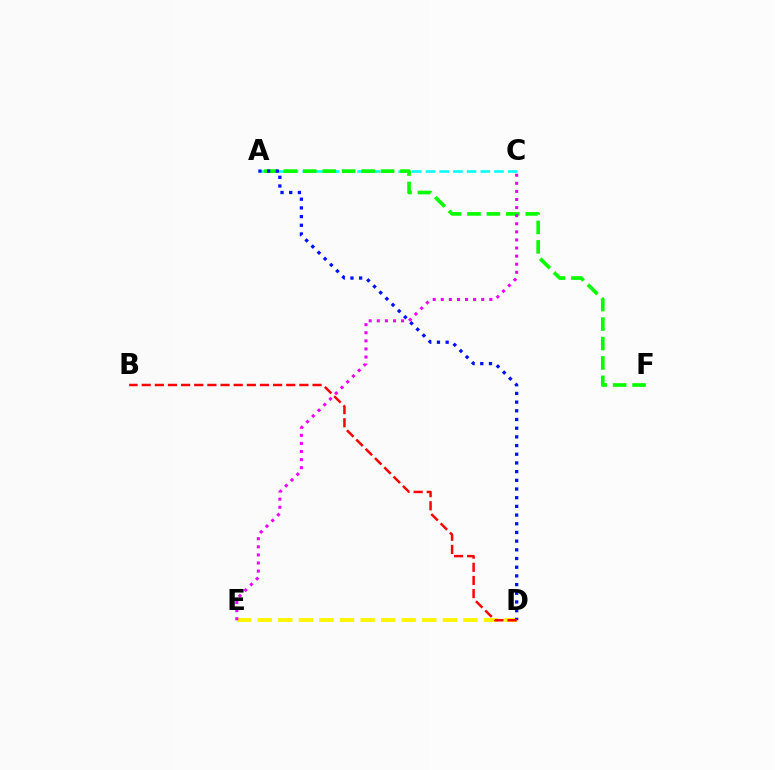{('D', 'E'): [{'color': '#fcf500', 'line_style': 'dashed', 'thickness': 2.79}], ('A', 'C'): [{'color': '#00fff6', 'line_style': 'dashed', 'thickness': 1.86}], ('A', 'F'): [{'color': '#08ff00', 'line_style': 'dashed', 'thickness': 2.64}], ('A', 'D'): [{'color': '#0010ff', 'line_style': 'dotted', 'thickness': 2.36}], ('B', 'D'): [{'color': '#ff0000', 'line_style': 'dashed', 'thickness': 1.79}], ('C', 'E'): [{'color': '#ee00ff', 'line_style': 'dotted', 'thickness': 2.2}]}